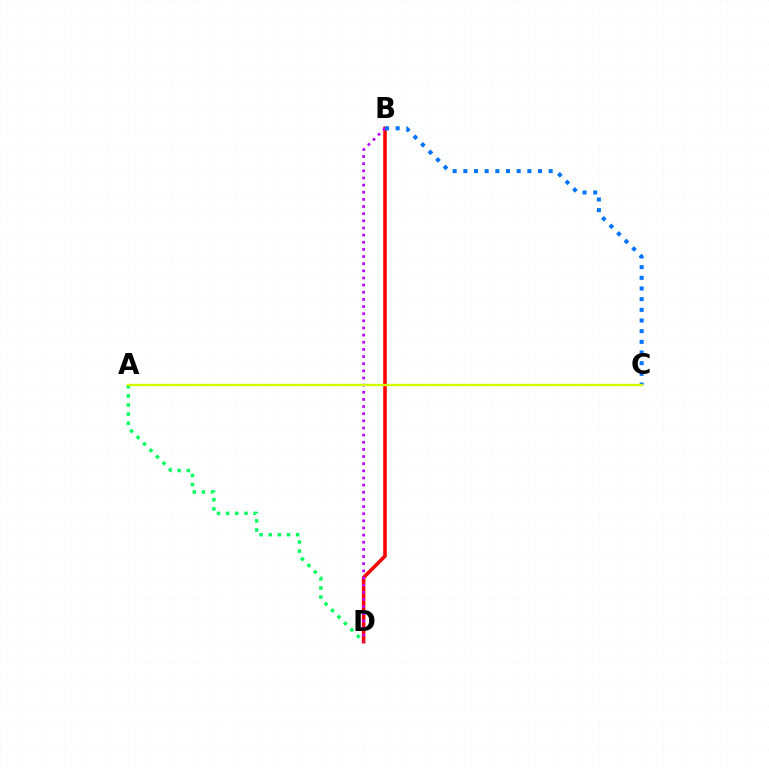{('B', 'D'): [{'color': '#ff0000', 'line_style': 'solid', 'thickness': 2.56}, {'color': '#b900ff', 'line_style': 'dotted', 'thickness': 1.94}], ('B', 'C'): [{'color': '#0074ff', 'line_style': 'dotted', 'thickness': 2.9}], ('A', 'D'): [{'color': '#00ff5c', 'line_style': 'dotted', 'thickness': 2.48}], ('A', 'C'): [{'color': '#d1ff00', 'line_style': 'solid', 'thickness': 1.69}]}